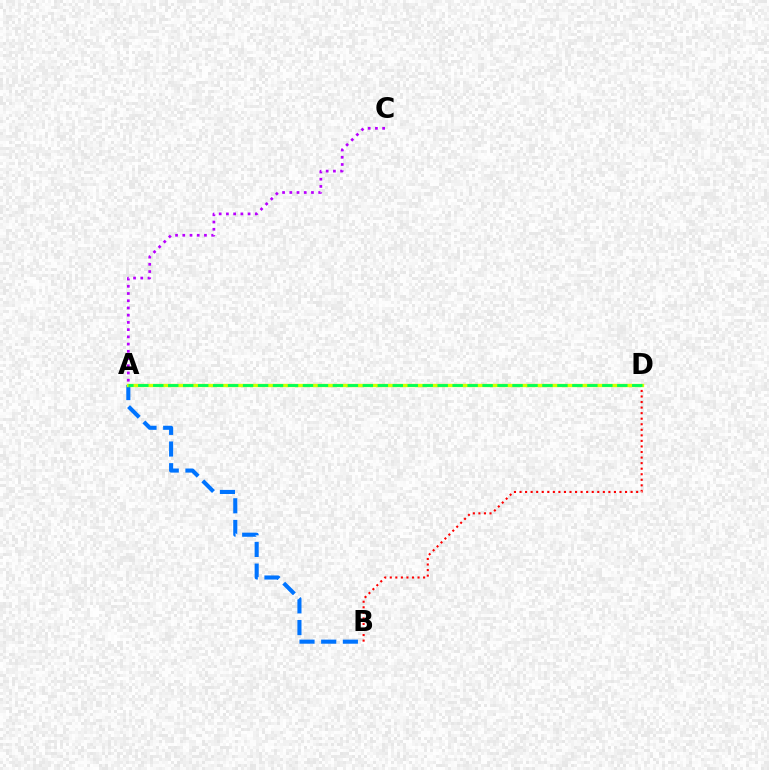{('B', 'D'): [{'color': '#ff0000', 'line_style': 'dotted', 'thickness': 1.51}], ('A', 'B'): [{'color': '#0074ff', 'line_style': 'dashed', 'thickness': 2.94}], ('A', 'C'): [{'color': '#b900ff', 'line_style': 'dotted', 'thickness': 1.96}], ('A', 'D'): [{'color': '#d1ff00', 'line_style': 'solid', 'thickness': 2.41}, {'color': '#00ff5c', 'line_style': 'dashed', 'thickness': 2.03}]}